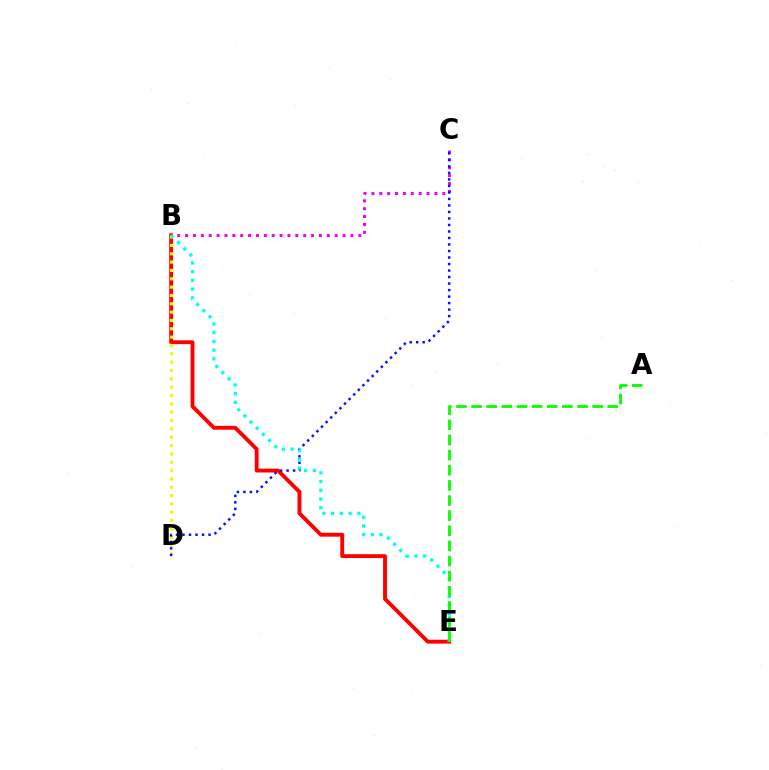{('B', 'E'): [{'color': '#ff0000', 'line_style': 'solid', 'thickness': 2.78}, {'color': '#00fff6', 'line_style': 'dotted', 'thickness': 2.37}], ('B', 'D'): [{'color': '#fcf500', 'line_style': 'dotted', 'thickness': 2.27}], ('B', 'C'): [{'color': '#ee00ff', 'line_style': 'dotted', 'thickness': 2.14}], ('C', 'D'): [{'color': '#0010ff', 'line_style': 'dotted', 'thickness': 1.77}], ('A', 'E'): [{'color': '#08ff00', 'line_style': 'dashed', 'thickness': 2.06}]}